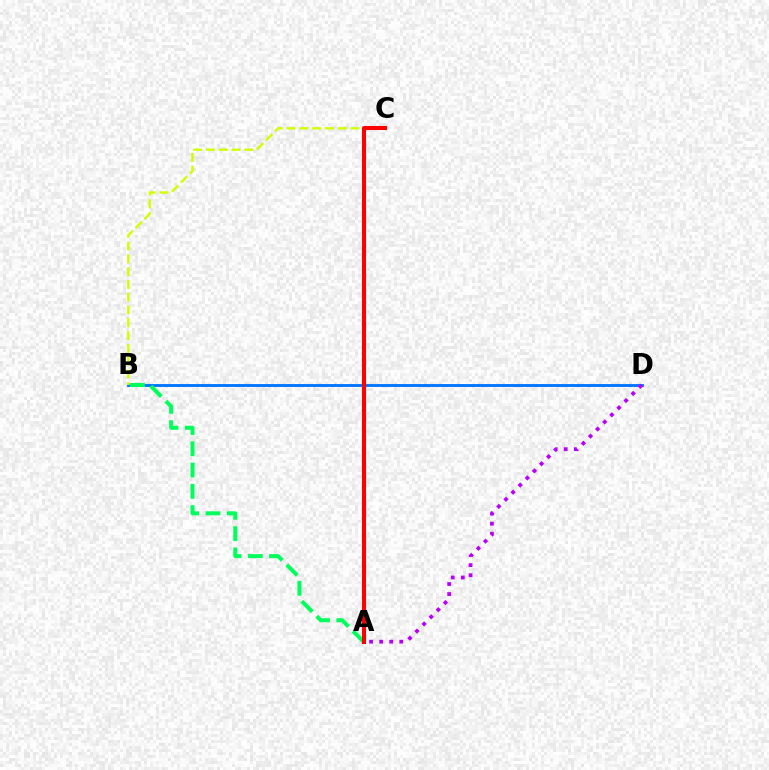{('B', 'D'): [{'color': '#0074ff', 'line_style': 'solid', 'thickness': 2.05}], ('A', 'B'): [{'color': '#00ff5c', 'line_style': 'dashed', 'thickness': 2.89}], ('B', 'C'): [{'color': '#d1ff00', 'line_style': 'dashed', 'thickness': 1.74}], ('A', 'C'): [{'color': '#ff0000', 'line_style': 'solid', 'thickness': 2.91}], ('A', 'D'): [{'color': '#b900ff', 'line_style': 'dotted', 'thickness': 2.73}]}